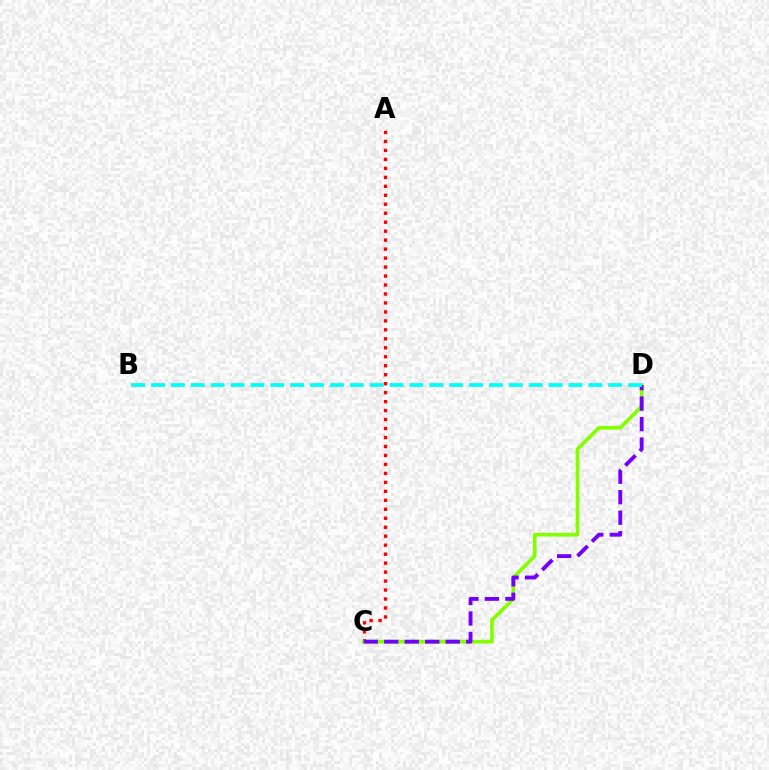{('A', 'C'): [{'color': '#ff0000', 'line_style': 'dotted', 'thickness': 2.44}], ('C', 'D'): [{'color': '#84ff00', 'line_style': 'solid', 'thickness': 2.65}, {'color': '#7200ff', 'line_style': 'dashed', 'thickness': 2.78}], ('B', 'D'): [{'color': '#00fff6', 'line_style': 'dashed', 'thickness': 2.7}]}